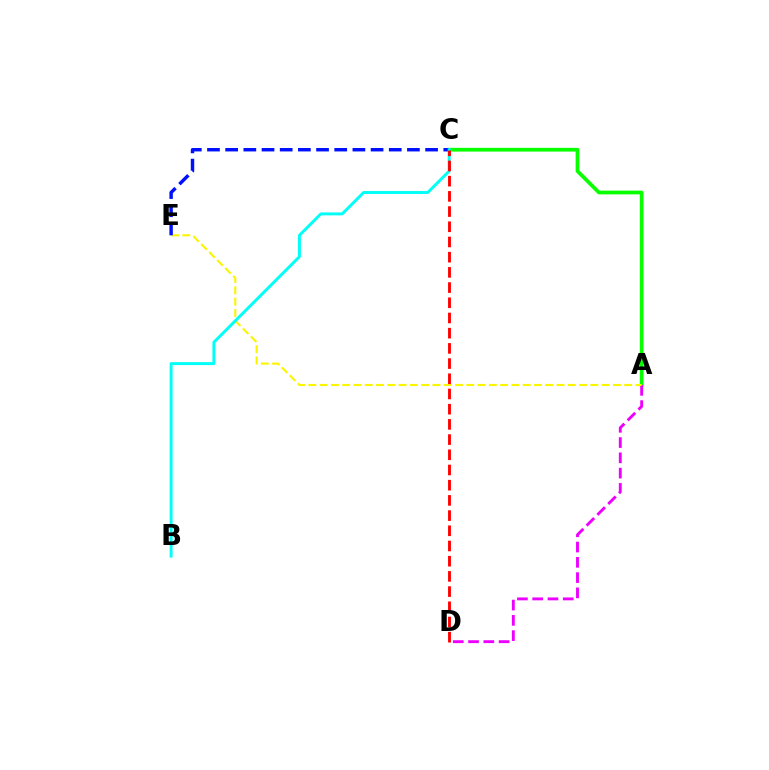{('A', 'C'): [{'color': '#08ff00', 'line_style': 'solid', 'thickness': 2.69}], ('A', 'D'): [{'color': '#ee00ff', 'line_style': 'dashed', 'thickness': 2.08}], ('A', 'E'): [{'color': '#fcf500', 'line_style': 'dashed', 'thickness': 1.53}], ('C', 'E'): [{'color': '#0010ff', 'line_style': 'dashed', 'thickness': 2.47}], ('B', 'C'): [{'color': '#00fff6', 'line_style': 'solid', 'thickness': 2.11}], ('C', 'D'): [{'color': '#ff0000', 'line_style': 'dashed', 'thickness': 2.07}]}